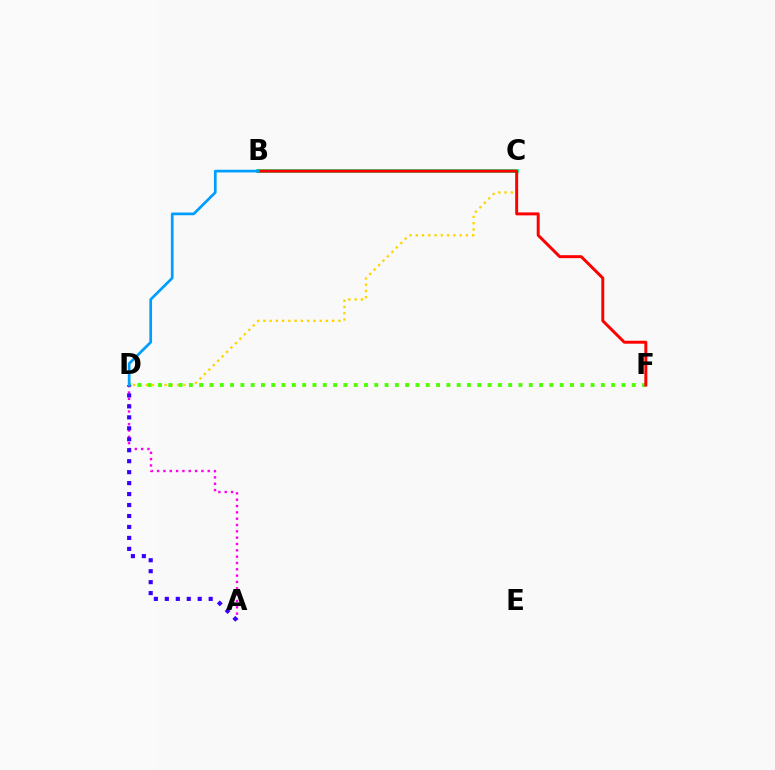{('C', 'D'): [{'color': '#ffd500', 'line_style': 'dotted', 'thickness': 1.7}], ('B', 'C'): [{'color': '#00ff86', 'line_style': 'solid', 'thickness': 2.77}], ('D', 'F'): [{'color': '#4fff00', 'line_style': 'dotted', 'thickness': 2.8}], ('B', 'F'): [{'color': '#ff0000', 'line_style': 'solid', 'thickness': 2.13}], ('A', 'D'): [{'color': '#ff00ed', 'line_style': 'dotted', 'thickness': 1.72}, {'color': '#3700ff', 'line_style': 'dotted', 'thickness': 2.98}], ('B', 'D'): [{'color': '#009eff', 'line_style': 'solid', 'thickness': 1.95}]}